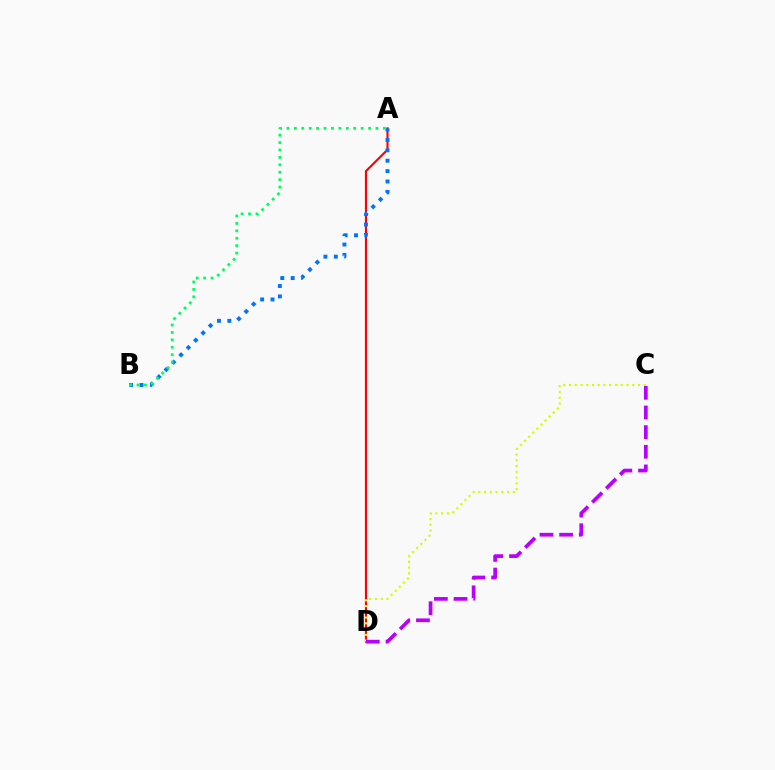{('A', 'D'): [{'color': '#ff0000', 'line_style': 'solid', 'thickness': 1.53}], ('C', 'D'): [{'color': '#d1ff00', 'line_style': 'dotted', 'thickness': 1.56}, {'color': '#b900ff', 'line_style': 'dashed', 'thickness': 2.67}], ('A', 'B'): [{'color': '#0074ff', 'line_style': 'dotted', 'thickness': 2.82}, {'color': '#00ff5c', 'line_style': 'dotted', 'thickness': 2.02}]}